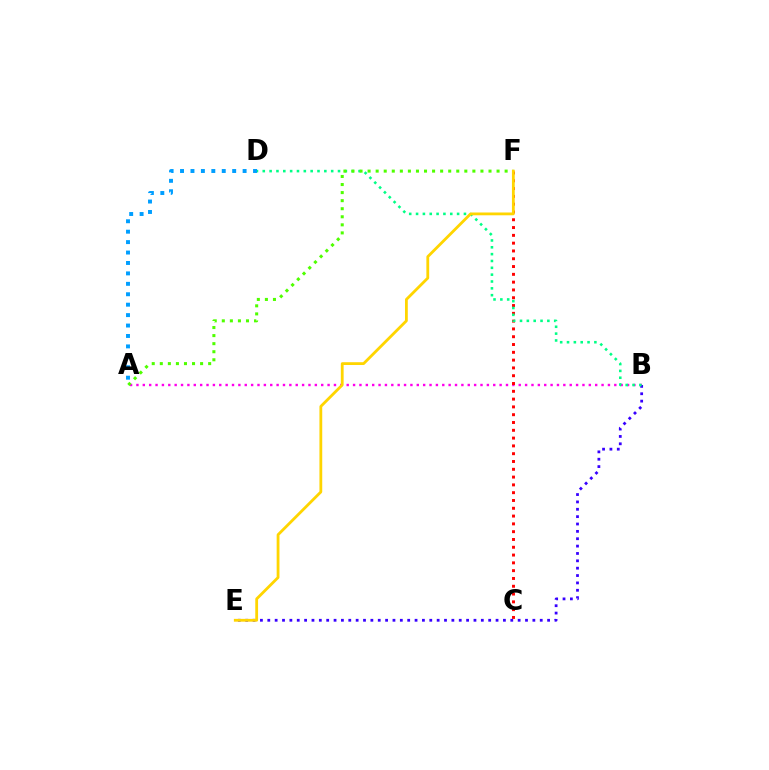{('A', 'B'): [{'color': '#ff00ed', 'line_style': 'dotted', 'thickness': 1.73}], ('B', 'E'): [{'color': '#3700ff', 'line_style': 'dotted', 'thickness': 2.0}], ('C', 'F'): [{'color': '#ff0000', 'line_style': 'dotted', 'thickness': 2.12}], ('B', 'D'): [{'color': '#00ff86', 'line_style': 'dotted', 'thickness': 1.86}], ('A', 'D'): [{'color': '#009eff', 'line_style': 'dotted', 'thickness': 2.83}], ('A', 'F'): [{'color': '#4fff00', 'line_style': 'dotted', 'thickness': 2.19}], ('E', 'F'): [{'color': '#ffd500', 'line_style': 'solid', 'thickness': 2.02}]}